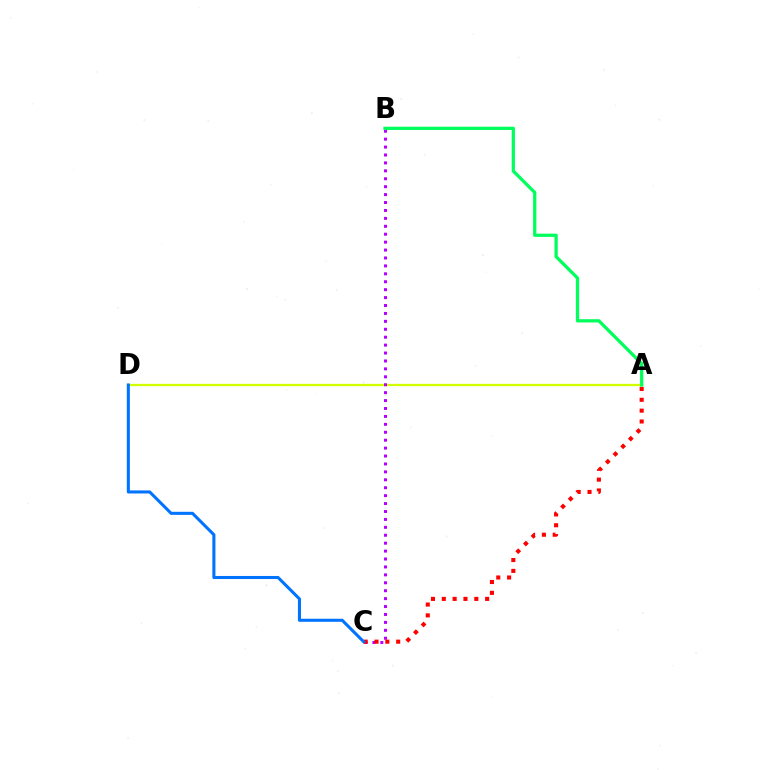{('A', 'D'): [{'color': '#d1ff00', 'line_style': 'solid', 'thickness': 1.65}], ('B', 'C'): [{'color': '#b900ff', 'line_style': 'dotted', 'thickness': 2.15}], ('A', 'C'): [{'color': '#ff0000', 'line_style': 'dotted', 'thickness': 2.94}], ('C', 'D'): [{'color': '#0074ff', 'line_style': 'solid', 'thickness': 2.21}], ('A', 'B'): [{'color': '#00ff5c', 'line_style': 'solid', 'thickness': 2.35}]}